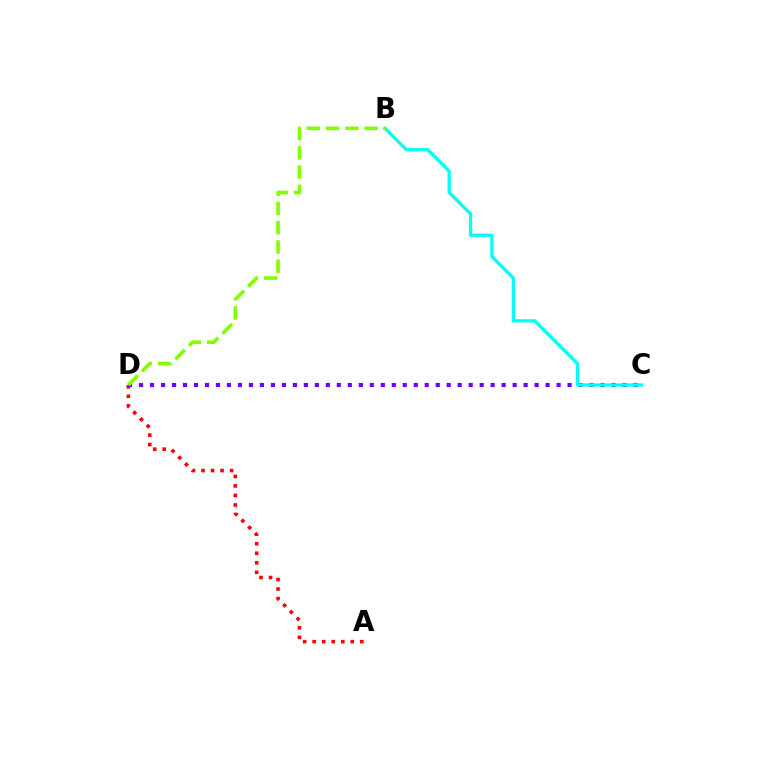{('A', 'D'): [{'color': '#ff0000', 'line_style': 'dotted', 'thickness': 2.59}], ('C', 'D'): [{'color': '#7200ff', 'line_style': 'dotted', 'thickness': 2.99}], ('B', 'C'): [{'color': '#00fff6', 'line_style': 'solid', 'thickness': 2.36}], ('B', 'D'): [{'color': '#84ff00', 'line_style': 'dashed', 'thickness': 2.61}]}